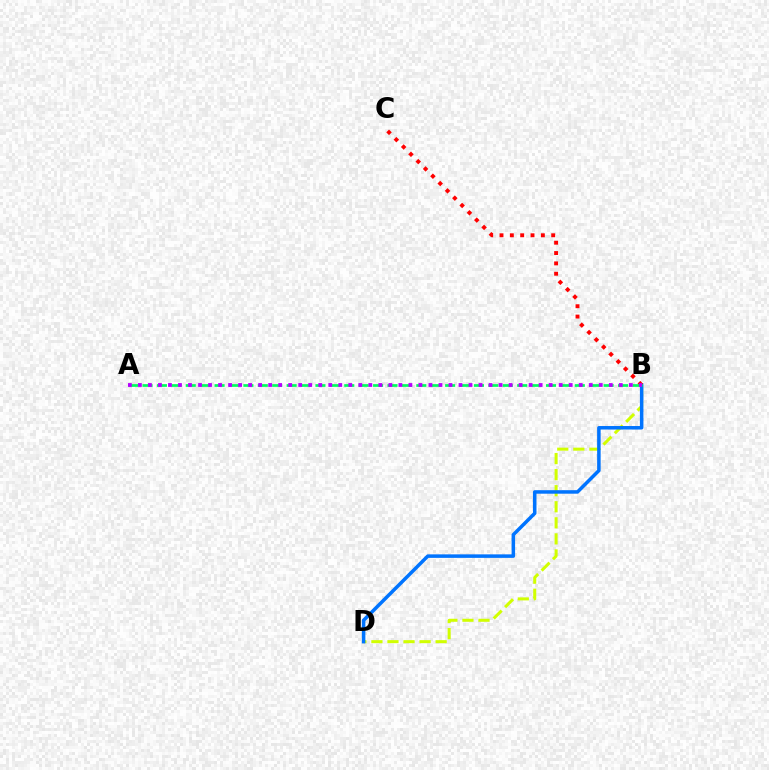{('B', 'D'): [{'color': '#d1ff00', 'line_style': 'dashed', 'thickness': 2.18}, {'color': '#0074ff', 'line_style': 'solid', 'thickness': 2.53}], ('B', 'C'): [{'color': '#ff0000', 'line_style': 'dotted', 'thickness': 2.81}], ('A', 'B'): [{'color': '#00ff5c', 'line_style': 'dashed', 'thickness': 1.96}, {'color': '#b900ff', 'line_style': 'dotted', 'thickness': 2.72}]}